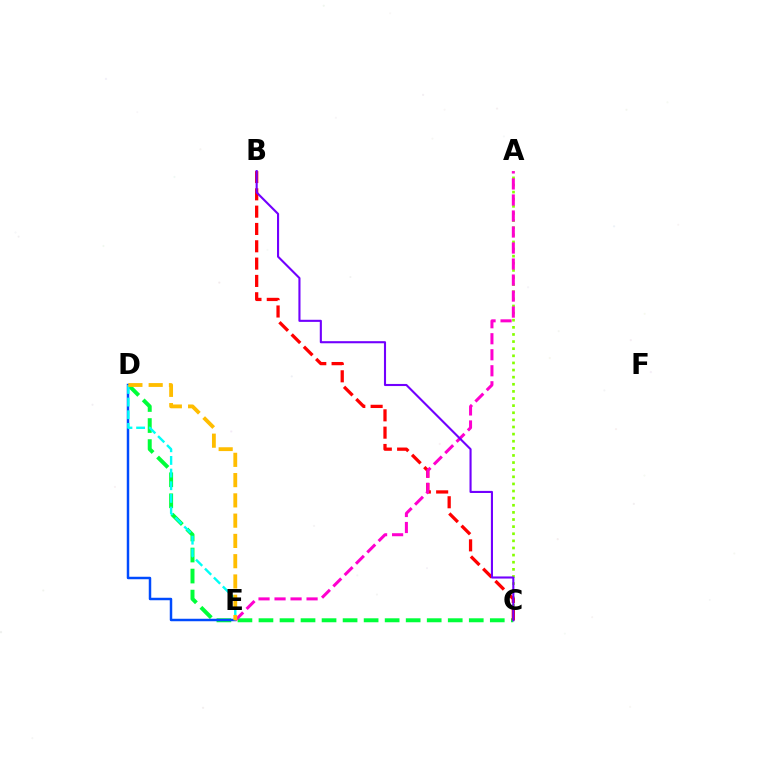{('C', 'D'): [{'color': '#00ff39', 'line_style': 'dashed', 'thickness': 2.86}], ('A', 'C'): [{'color': '#84ff00', 'line_style': 'dotted', 'thickness': 1.93}], ('D', 'E'): [{'color': '#004bff', 'line_style': 'solid', 'thickness': 1.79}, {'color': '#00fff6', 'line_style': 'dashed', 'thickness': 1.72}, {'color': '#ffbd00', 'line_style': 'dashed', 'thickness': 2.75}], ('B', 'C'): [{'color': '#ff0000', 'line_style': 'dashed', 'thickness': 2.35}, {'color': '#7200ff', 'line_style': 'solid', 'thickness': 1.51}], ('A', 'E'): [{'color': '#ff00cf', 'line_style': 'dashed', 'thickness': 2.18}]}